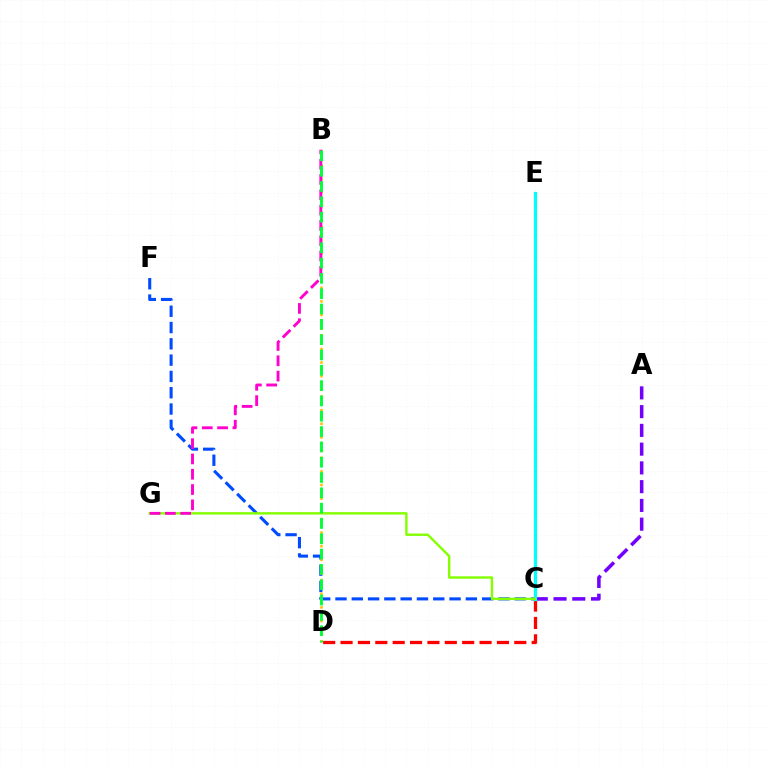{('C', 'F'): [{'color': '#004bff', 'line_style': 'dashed', 'thickness': 2.21}], ('C', 'D'): [{'color': '#ff0000', 'line_style': 'dashed', 'thickness': 2.36}], ('A', 'C'): [{'color': '#7200ff', 'line_style': 'dashed', 'thickness': 2.55}], ('C', 'E'): [{'color': '#00fff6', 'line_style': 'solid', 'thickness': 2.34}], ('C', 'G'): [{'color': '#84ff00', 'line_style': 'solid', 'thickness': 1.74}], ('B', 'D'): [{'color': '#ffbd00', 'line_style': 'dotted', 'thickness': 1.85}, {'color': '#00ff39', 'line_style': 'dashed', 'thickness': 2.08}], ('B', 'G'): [{'color': '#ff00cf', 'line_style': 'dashed', 'thickness': 2.08}]}